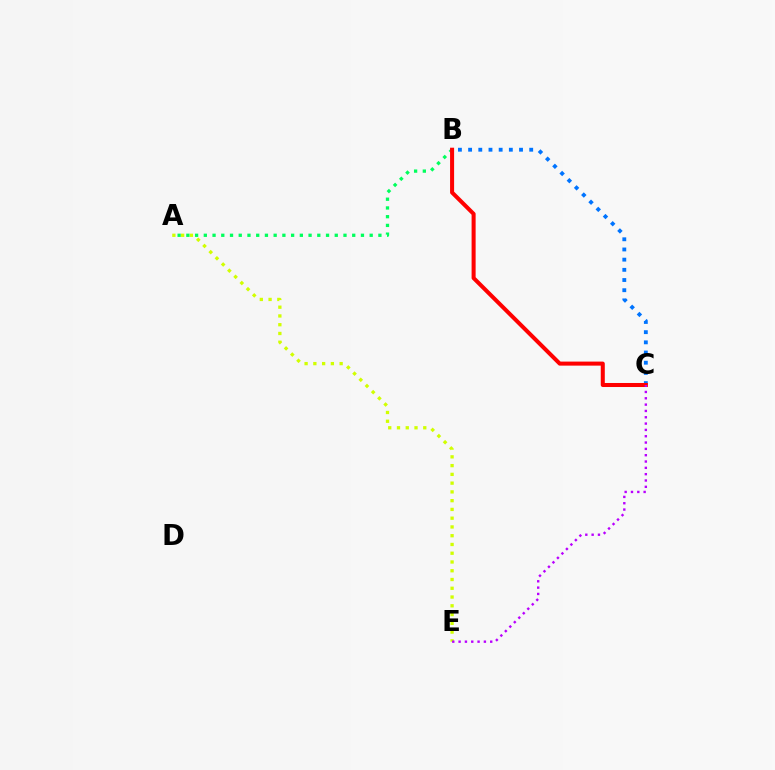{('A', 'E'): [{'color': '#d1ff00', 'line_style': 'dotted', 'thickness': 2.38}], ('A', 'B'): [{'color': '#00ff5c', 'line_style': 'dotted', 'thickness': 2.37}], ('B', 'C'): [{'color': '#0074ff', 'line_style': 'dotted', 'thickness': 2.77}, {'color': '#ff0000', 'line_style': 'solid', 'thickness': 2.9}], ('C', 'E'): [{'color': '#b900ff', 'line_style': 'dotted', 'thickness': 1.72}]}